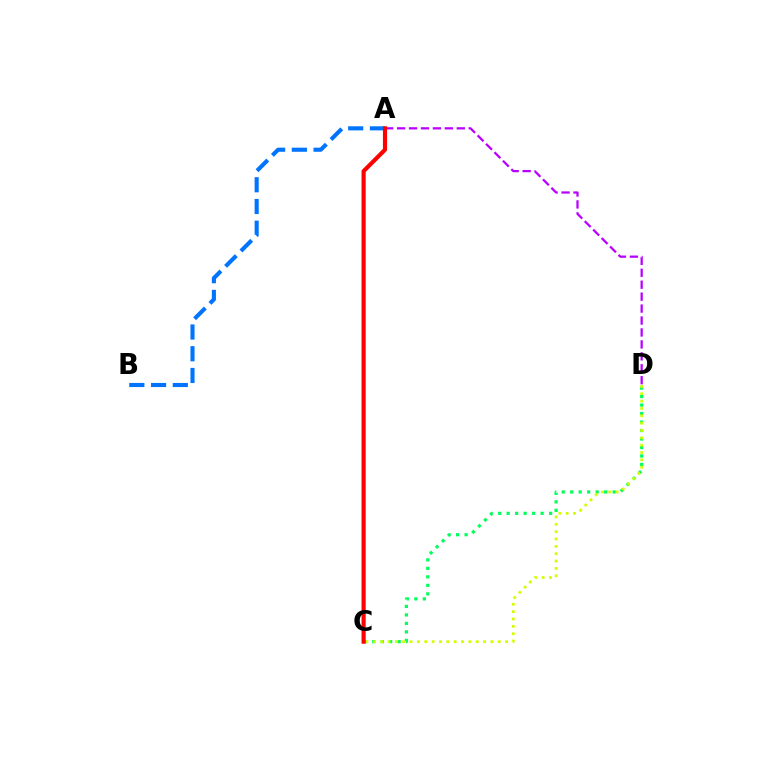{('A', 'B'): [{'color': '#0074ff', 'line_style': 'dashed', 'thickness': 2.95}], ('A', 'D'): [{'color': '#b900ff', 'line_style': 'dashed', 'thickness': 1.62}], ('C', 'D'): [{'color': '#00ff5c', 'line_style': 'dotted', 'thickness': 2.31}, {'color': '#d1ff00', 'line_style': 'dotted', 'thickness': 2.0}], ('A', 'C'): [{'color': '#ff0000', 'line_style': 'solid', 'thickness': 2.98}]}